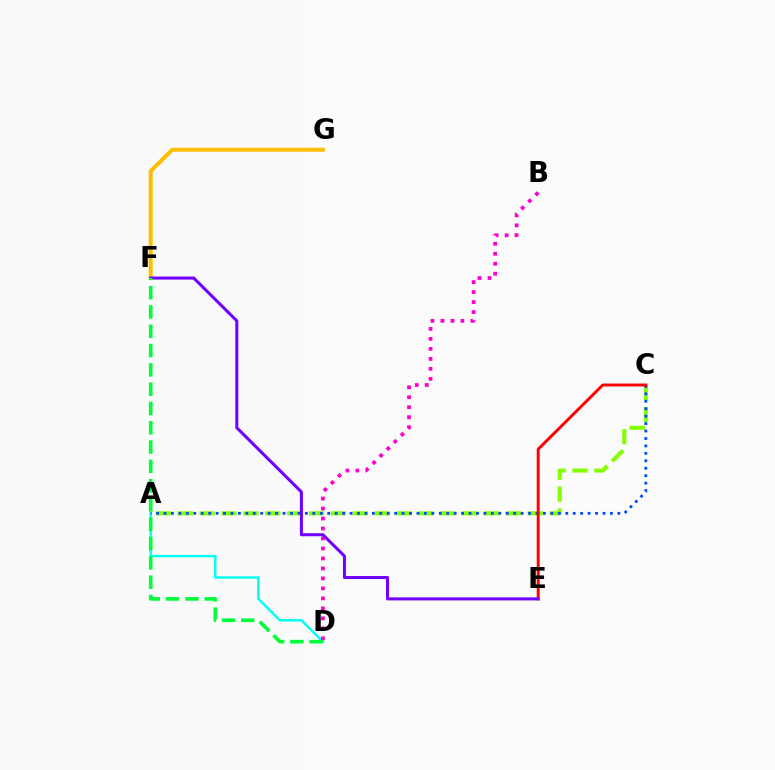{('F', 'G'): [{'color': '#ffbd00', 'line_style': 'solid', 'thickness': 2.86}], ('A', 'D'): [{'color': '#00fff6', 'line_style': 'solid', 'thickness': 1.76}], ('B', 'D'): [{'color': '#ff00cf', 'line_style': 'dotted', 'thickness': 2.71}], ('A', 'C'): [{'color': '#84ff00', 'line_style': 'dashed', 'thickness': 2.97}, {'color': '#004bff', 'line_style': 'dotted', 'thickness': 2.02}], ('C', 'E'): [{'color': '#ff0000', 'line_style': 'solid', 'thickness': 2.11}], ('E', 'F'): [{'color': '#7200ff', 'line_style': 'solid', 'thickness': 2.19}], ('D', 'F'): [{'color': '#00ff39', 'line_style': 'dashed', 'thickness': 2.62}]}